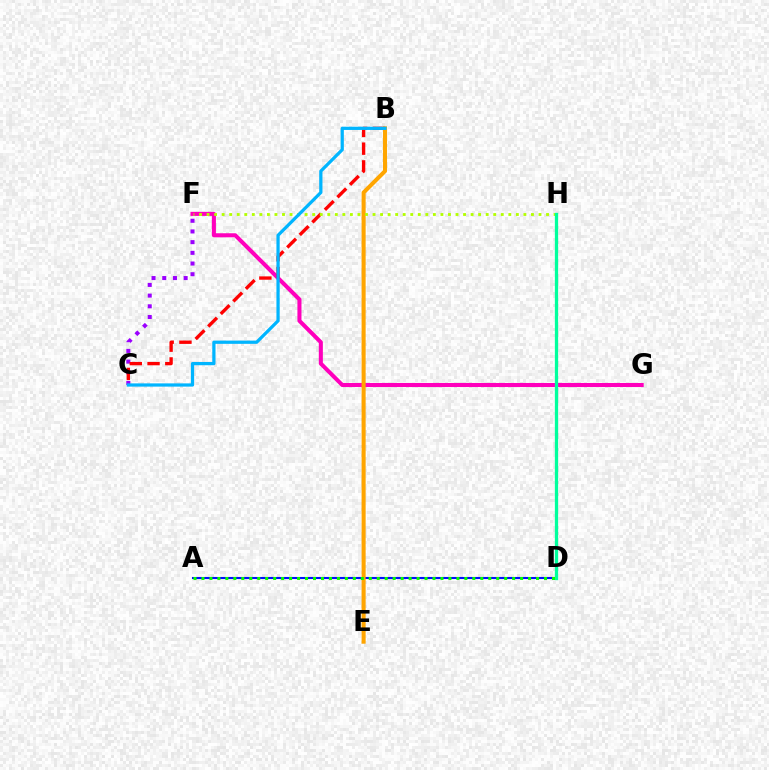{('C', 'F'): [{'color': '#9b00ff', 'line_style': 'dotted', 'thickness': 2.91}], ('A', 'D'): [{'color': '#0010ff', 'line_style': 'solid', 'thickness': 1.5}, {'color': '#08ff00', 'line_style': 'dotted', 'thickness': 2.16}], ('F', 'G'): [{'color': '#ff00bd', 'line_style': 'solid', 'thickness': 2.91}], ('B', 'C'): [{'color': '#ff0000', 'line_style': 'dashed', 'thickness': 2.41}, {'color': '#00b5ff', 'line_style': 'solid', 'thickness': 2.33}], ('B', 'E'): [{'color': '#ffa500', 'line_style': 'solid', 'thickness': 2.92}], ('F', 'H'): [{'color': '#b3ff00', 'line_style': 'dotted', 'thickness': 2.05}], ('D', 'H'): [{'color': '#00ff9d', 'line_style': 'solid', 'thickness': 2.36}]}